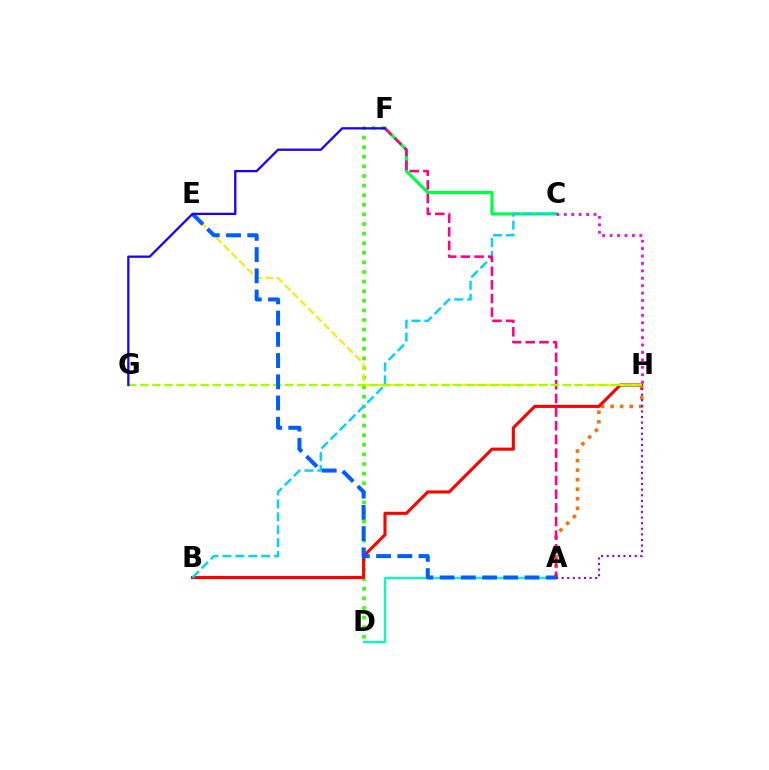{('C', 'F'): [{'color': '#00ff45', 'line_style': 'solid', 'thickness': 2.29}], ('D', 'F'): [{'color': '#31ff00', 'line_style': 'dotted', 'thickness': 2.61}], ('A', 'H'): [{'color': '#ff7000', 'line_style': 'dotted', 'thickness': 2.59}, {'color': '#8a00ff', 'line_style': 'dotted', 'thickness': 1.52}], ('A', 'D'): [{'color': '#00ffbb', 'line_style': 'solid', 'thickness': 1.58}], ('B', 'H'): [{'color': '#ff0000', 'line_style': 'solid', 'thickness': 2.23}], ('B', 'C'): [{'color': '#00d3ff', 'line_style': 'dashed', 'thickness': 1.76}], ('A', 'F'): [{'color': '#ff0088', 'line_style': 'dashed', 'thickness': 1.86}], ('E', 'H'): [{'color': '#ffe600', 'line_style': 'dashed', 'thickness': 1.5}], ('C', 'H'): [{'color': '#fa00f9', 'line_style': 'dotted', 'thickness': 2.02}], ('G', 'H'): [{'color': '#a2ff00', 'line_style': 'dashed', 'thickness': 1.64}], ('A', 'E'): [{'color': '#005dff', 'line_style': 'dashed', 'thickness': 2.88}], ('F', 'G'): [{'color': '#1900ff', 'line_style': 'solid', 'thickness': 1.64}]}